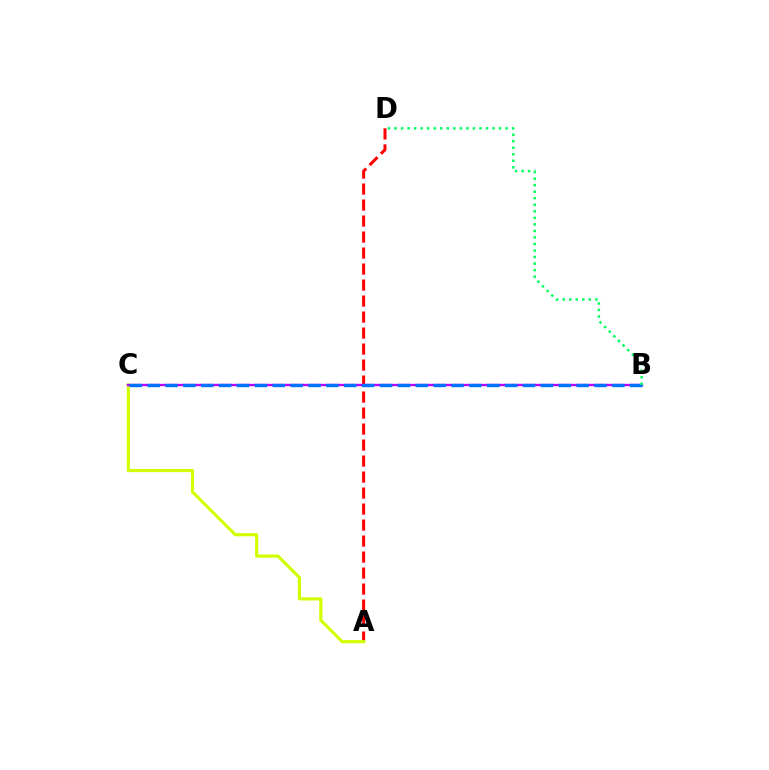{('A', 'D'): [{'color': '#ff0000', 'line_style': 'dashed', 'thickness': 2.17}], ('A', 'C'): [{'color': '#d1ff00', 'line_style': 'solid', 'thickness': 2.28}], ('B', 'C'): [{'color': '#b900ff', 'line_style': 'solid', 'thickness': 1.69}, {'color': '#0074ff', 'line_style': 'dashed', 'thickness': 2.43}], ('B', 'D'): [{'color': '#00ff5c', 'line_style': 'dotted', 'thickness': 1.78}]}